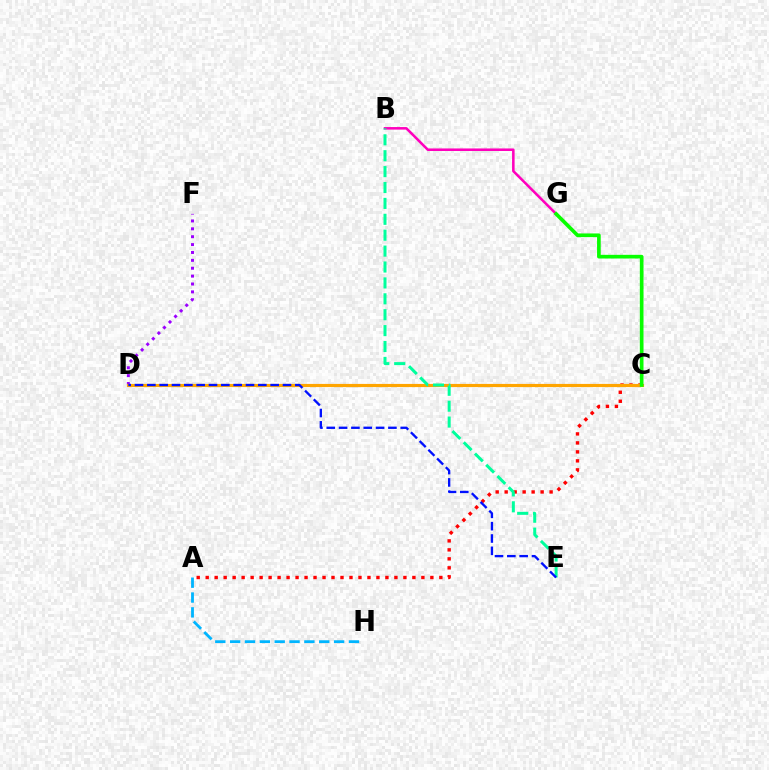{('C', 'D'): [{'color': '#b3ff00', 'line_style': 'dashed', 'thickness': 1.89}, {'color': '#ffa500', 'line_style': 'solid', 'thickness': 2.28}], ('A', 'H'): [{'color': '#00b5ff', 'line_style': 'dashed', 'thickness': 2.02}], ('D', 'F'): [{'color': '#9b00ff', 'line_style': 'dotted', 'thickness': 2.14}], ('B', 'G'): [{'color': '#ff00bd', 'line_style': 'solid', 'thickness': 1.84}], ('A', 'C'): [{'color': '#ff0000', 'line_style': 'dotted', 'thickness': 2.44}], ('C', 'G'): [{'color': '#08ff00', 'line_style': 'solid', 'thickness': 2.64}], ('B', 'E'): [{'color': '#00ff9d', 'line_style': 'dashed', 'thickness': 2.16}], ('D', 'E'): [{'color': '#0010ff', 'line_style': 'dashed', 'thickness': 1.68}]}